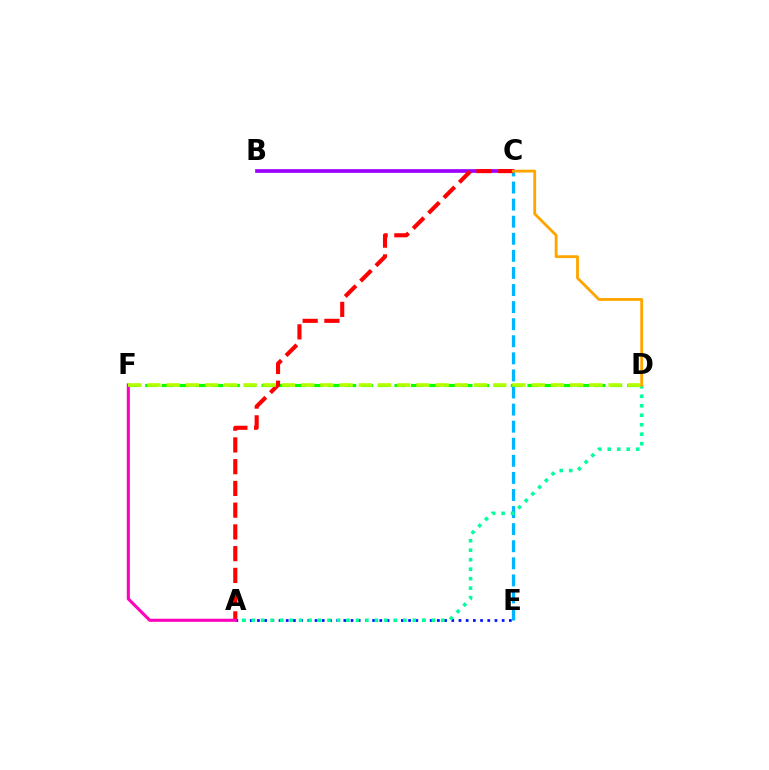{('D', 'F'): [{'color': '#08ff00', 'line_style': 'dashed', 'thickness': 2.26}, {'color': '#b3ff00', 'line_style': 'dashed', 'thickness': 2.61}], ('B', 'C'): [{'color': '#9b00ff', 'line_style': 'solid', 'thickness': 2.65}], ('C', 'E'): [{'color': '#00b5ff', 'line_style': 'dashed', 'thickness': 2.32}], ('A', 'E'): [{'color': '#0010ff', 'line_style': 'dotted', 'thickness': 1.96}], ('A', 'D'): [{'color': '#00ff9d', 'line_style': 'dotted', 'thickness': 2.58}], ('A', 'C'): [{'color': '#ff0000', 'line_style': 'dashed', 'thickness': 2.95}], ('A', 'F'): [{'color': '#ff00bd', 'line_style': 'solid', 'thickness': 2.23}], ('C', 'D'): [{'color': '#ffa500', 'line_style': 'solid', 'thickness': 2.04}]}